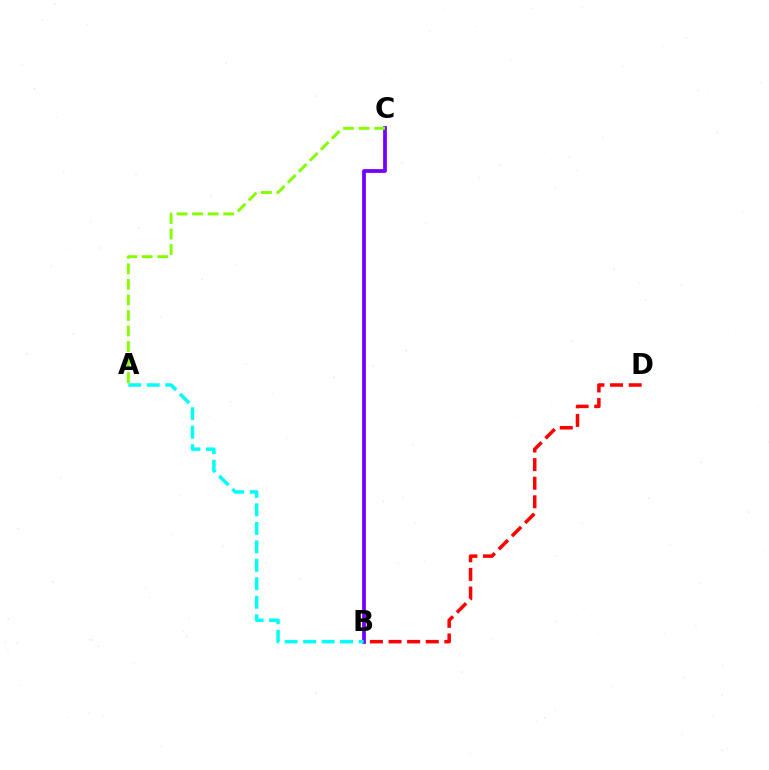{('B', 'D'): [{'color': '#ff0000', 'line_style': 'dashed', 'thickness': 2.53}], ('B', 'C'): [{'color': '#7200ff', 'line_style': 'solid', 'thickness': 2.69}], ('A', 'B'): [{'color': '#00fff6', 'line_style': 'dashed', 'thickness': 2.51}], ('A', 'C'): [{'color': '#84ff00', 'line_style': 'dashed', 'thickness': 2.11}]}